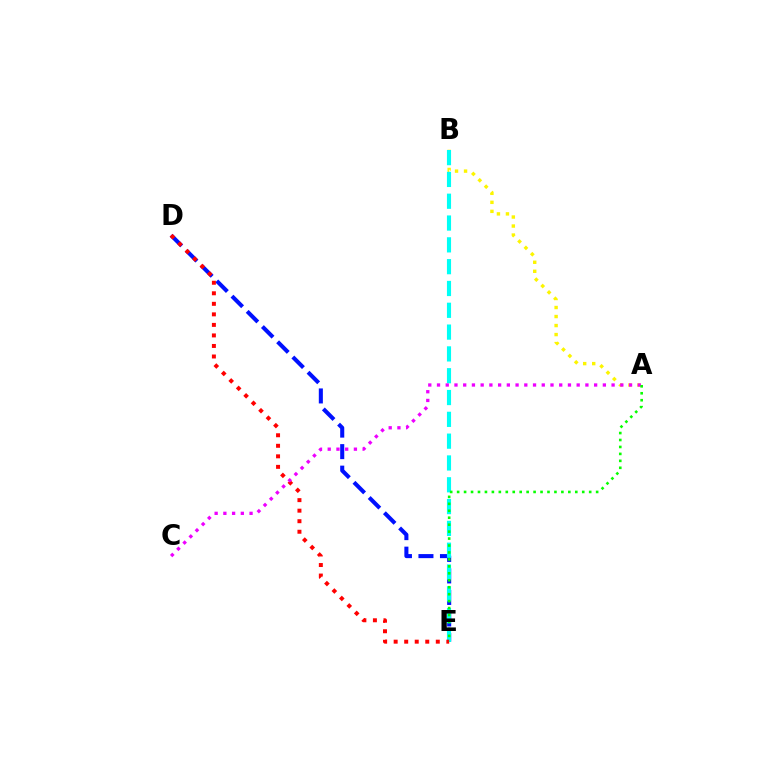{('D', 'E'): [{'color': '#0010ff', 'line_style': 'dashed', 'thickness': 2.92}, {'color': '#ff0000', 'line_style': 'dotted', 'thickness': 2.86}], ('A', 'B'): [{'color': '#fcf500', 'line_style': 'dotted', 'thickness': 2.45}], ('B', 'E'): [{'color': '#00fff6', 'line_style': 'dashed', 'thickness': 2.96}], ('A', 'C'): [{'color': '#ee00ff', 'line_style': 'dotted', 'thickness': 2.37}], ('A', 'E'): [{'color': '#08ff00', 'line_style': 'dotted', 'thickness': 1.89}]}